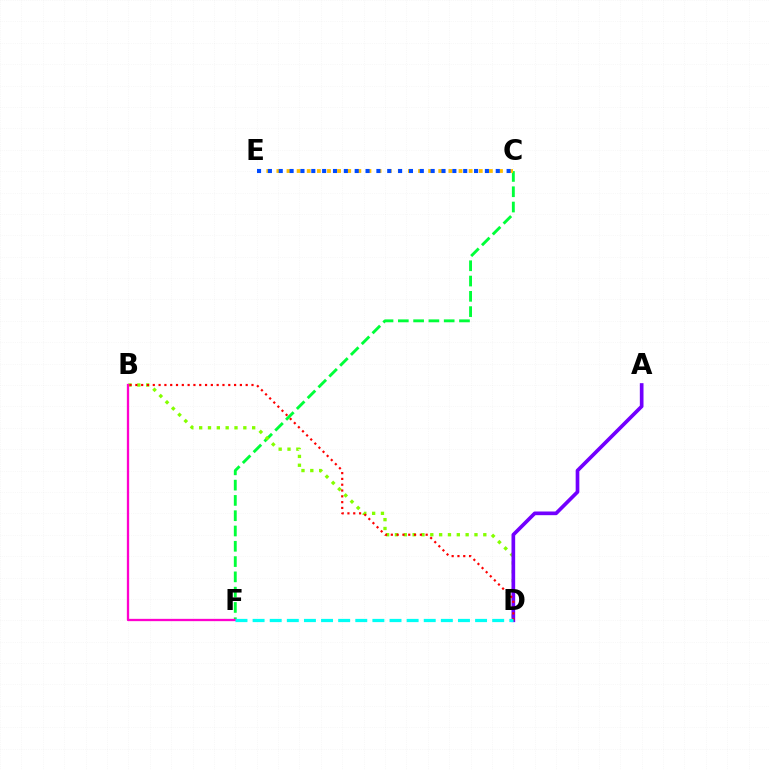{('C', 'F'): [{'color': '#00ff39', 'line_style': 'dashed', 'thickness': 2.08}], ('B', 'D'): [{'color': '#84ff00', 'line_style': 'dotted', 'thickness': 2.4}, {'color': '#ff0000', 'line_style': 'dotted', 'thickness': 1.58}], ('C', 'E'): [{'color': '#ffbd00', 'line_style': 'dotted', 'thickness': 2.75}, {'color': '#004bff', 'line_style': 'dotted', 'thickness': 2.95}], ('A', 'D'): [{'color': '#7200ff', 'line_style': 'solid', 'thickness': 2.65}], ('B', 'F'): [{'color': '#ff00cf', 'line_style': 'solid', 'thickness': 1.66}], ('D', 'F'): [{'color': '#00fff6', 'line_style': 'dashed', 'thickness': 2.32}]}